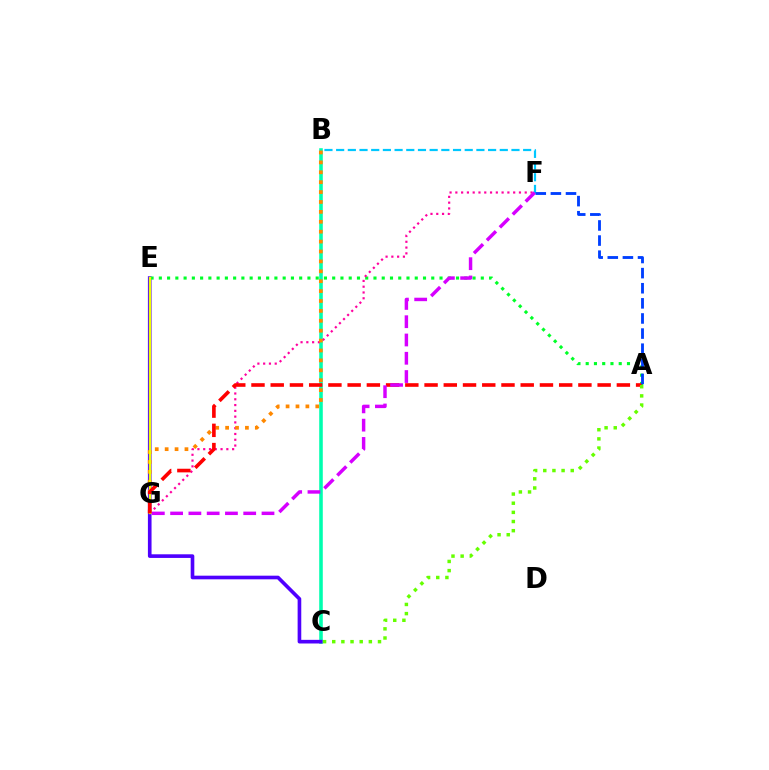{('B', 'F'): [{'color': '#00c7ff', 'line_style': 'dashed', 'thickness': 1.59}], ('B', 'C'): [{'color': '#00ffaf', 'line_style': 'solid', 'thickness': 2.57}], ('C', 'E'): [{'color': '#4f00ff', 'line_style': 'solid', 'thickness': 2.62}], ('A', 'E'): [{'color': '#00ff27', 'line_style': 'dotted', 'thickness': 2.24}], ('F', 'G'): [{'color': '#ff00a0', 'line_style': 'dotted', 'thickness': 1.57}, {'color': '#d600ff', 'line_style': 'dashed', 'thickness': 2.48}], ('B', 'G'): [{'color': '#ff8800', 'line_style': 'dotted', 'thickness': 2.69}], ('E', 'G'): [{'color': '#eeff00', 'line_style': 'solid', 'thickness': 1.67}], ('A', 'G'): [{'color': '#ff0000', 'line_style': 'dashed', 'thickness': 2.61}], ('A', 'C'): [{'color': '#66ff00', 'line_style': 'dotted', 'thickness': 2.49}], ('A', 'F'): [{'color': '#003fff', 'line_style': 'dashed', 'thickness': 2.05}]}